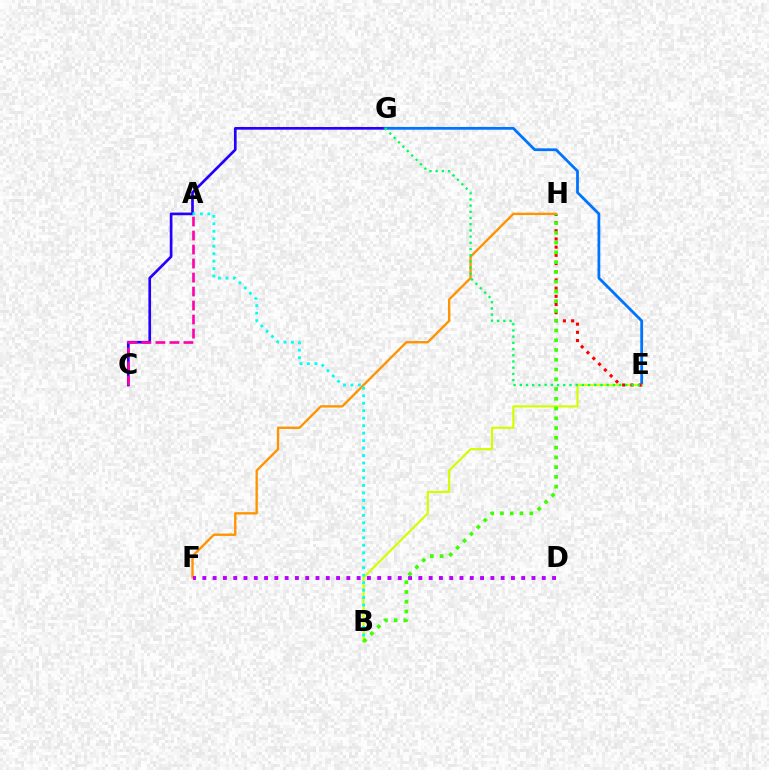{('C', 'G'): [{'color': '#2500ff', 'line_style': 'solid', 'thickness': 1.94}], ('F', 'H'): [{'color': '#ff9400', 'line_style': 'solid', 'thickness': 1.7}], ('A', 'C'): [{'color': '#ff00ac', 'line_style': 'dashed', 'thickness': 1.9}], ('E', 'G'): [{'color': '#0074ff', 'line_style': 'solid', 'thickness': 2.0}, {'color': '#00ff5c', 'line_style': 'dotted', 'thickness': 1.69}], ('B', 'E'): [{'color': '#d1ff00', 'line_style': 'solid', 'thickness': 1.56}], ('A', 'B'): [{'color': '#00fff6', 'line_style': 'dotted', 'thickness': 2.03}], ('E', 'H'): [{'color': '#ff0000', 'line_style': 'dotted', 'thickness': 2.23}], ('D', 'F'): [{'color': '#b900ff', 'line_style': 'dotted', 'thickness': 2.79}], ('B', 'H'): [{'color': '#3dff00', 'line_style': 'dotted', 'thickness': 2.65}]}